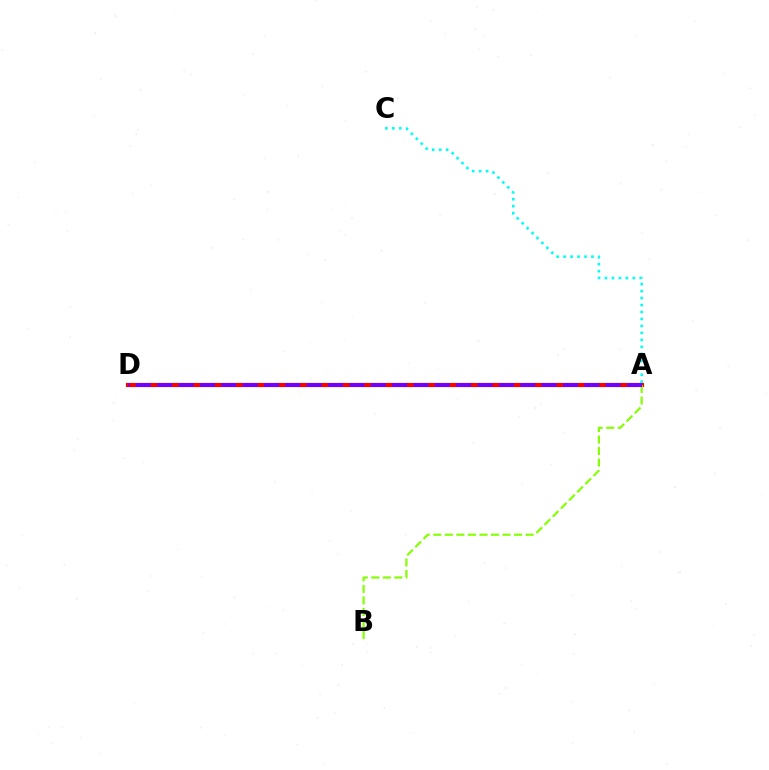{('A', 'D'): [{'color': '#ff0000', 'line_style': 'solid', 'thickness': 2.97}, {'color': '#7200ff', 'line_style': 'dashed', 'thickness': 2.9}], ('A', 'B'): [{'color': '#84ff00', 'line_style': 'dashed', 'thickness': 1.57}], ('A', 'C'): [{'color': '#00fff6', 'line_style': 'dotted', 'thickness': 1.89}]}